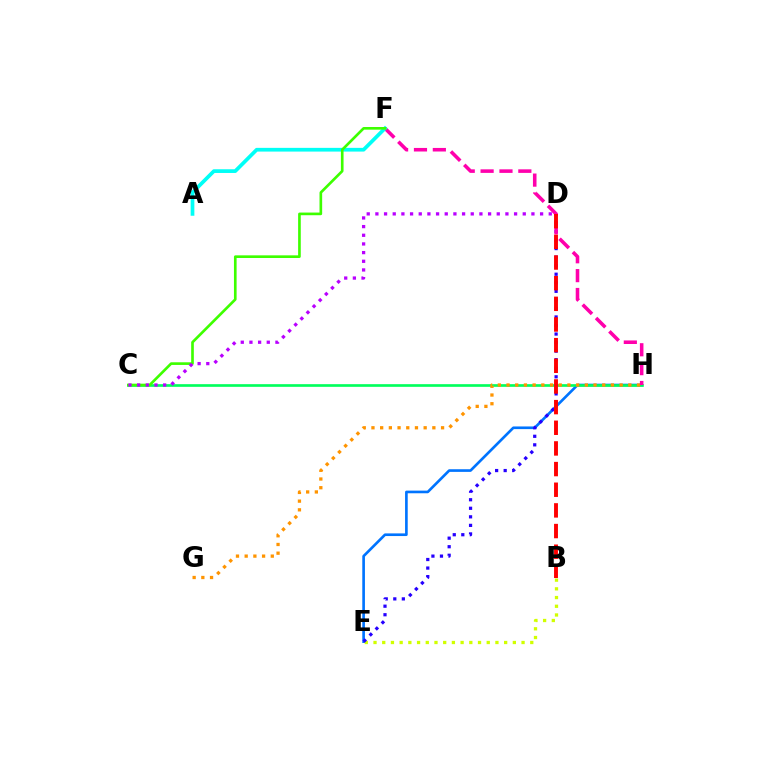{('E', 'H'): [{'color': '#0074ff', 'line_style': 'solid', 'thickness': 1.91}], ('C', 'H'): [{'color': '#00ff5c', 'line_style': 'solid', 'thickness': 1.92}], ('G', 'H'): [{'color': '#ff9400', 'line_style': 'dotted', 'thickness': 2.36}], ('B', 'E'): [{'color': '#d1ff00', 'line_style': 'dotted', 'thickness': 2.37}], ('D', 'E'): [{'color': '#2500ff', 'line_style': 'dotted', 'thickness': 2.32}], ('F', 'H'): [{'color': '#ff00ac', 'line_style': 'dashed', 'thickness': 2.56}], ('A', 'F'): [{'color': '#00fff6', 'line_style': 'solid', 'thickness': 2.68}], ('B', 'D'): [{'color': '#ff0000', 'line_style': 'dashed', 'thickness': 2.81}], ('C', 'F'): [{'color': '#3dff00', 'line_style': 'solid', 'thickness': 1.91}], ('C', 'D'): [{'color': '#b900ff', 'line_style': 'dotted', 'thickness': 2.36}]}